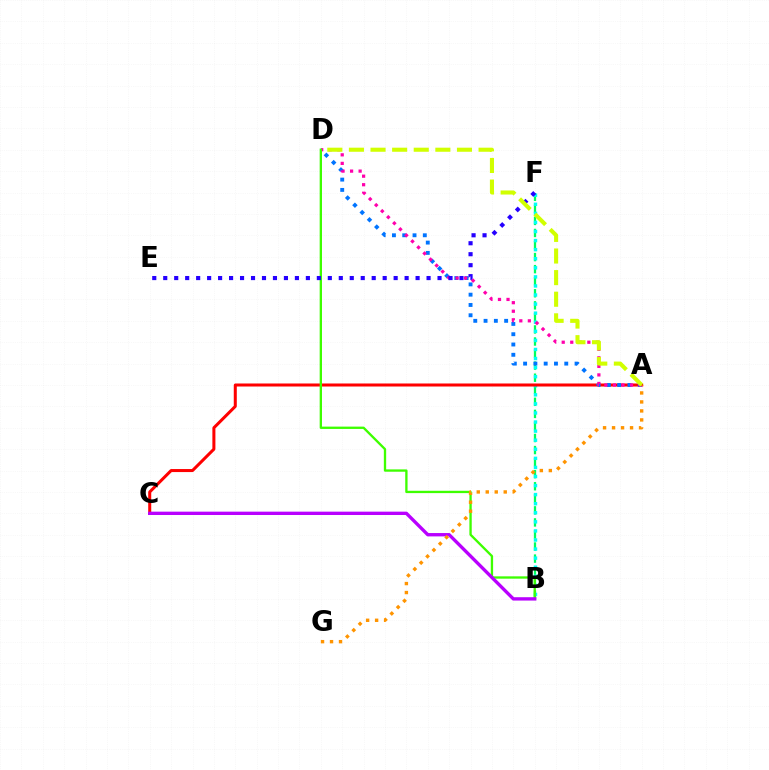{('B', 'F'): [{'color': '#00ff5c', 'line_style': 'dashed', 'thickness': 1.64}, {'color': '#00fff6', 'line_style': 'dotted', 'thickness': 2.47}], ('A', 'C'): [{'color': '#ff0000', 'line_style': 'solid', 'thickness': 2.18}], ('A', 'D'): [{'color': '#0074ff', 'line_style': 'dotted', 'thickness': 2.8}, {'color': '#ff00ac', 'line_style': 'dotted', 'thickness': 2.32}, {'color': '#d1ff00', 'line_style': 'dashed', 'thickness': 2.94}], ('B', 'D'): [{'color': '#3dff00', 'line_style': 'solid', 'thickness': 1.68}], ('B', 'C'): [{'color': '#b900ff', 'line_style': 'solid', 'thickness': 2.41}], ('A', 'G'): [{'color': '#ff9400', 'line_style': 'dotted', 'thickness': 2.44}], ('E', 'F'): [{'color': '#2500ff', 'line_style': 'dotted', 'thickness': 2.98}]}